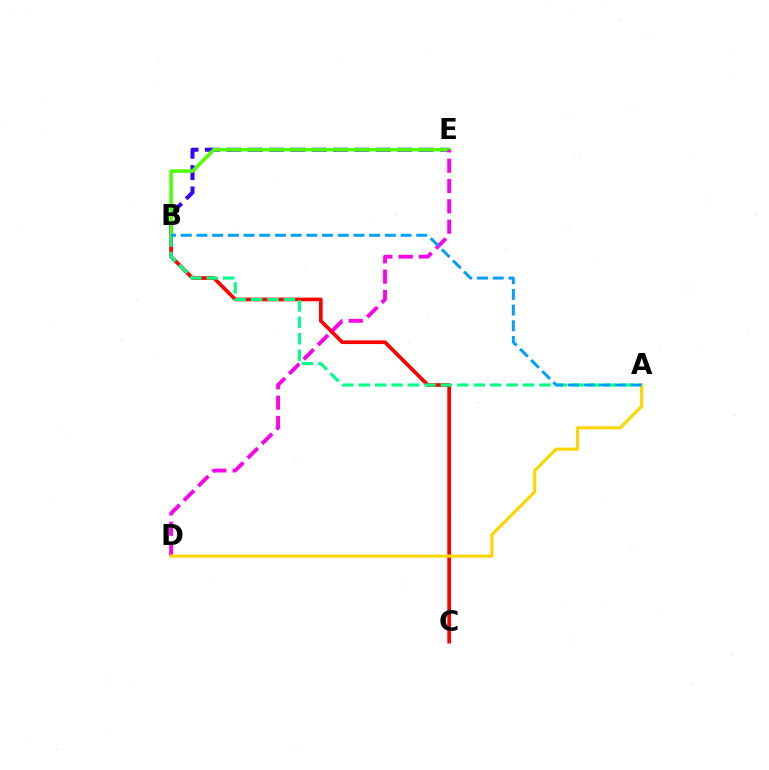{('B', 'E'): [{'color': '#3700ff', 'line_style': 'dashed', 'thickness': 2.9}, {'color': '#4fff00', 'line_style': 'solid', 'thickness': 2.56}], ('B', 'C'): [{'color': '#ff0000', 'line_style': 'solid', 'thickness': 2.66}], ('A', 'B'): [{'color': '#00ff86', 'line_style': 'dashed', 'thickness': 2.23}, {'color': '#009eff', 'line_style': 'dashed', 'thickness': 2.13}], ('D', 'E'): [{'color': '#ff00ed', 'line_style': 'dashed', 'thickness': 2.76}], ('A', 'D'): [{'color': '#ffd500', 'line_style': 'solid', 'thickness': 2.25}]}